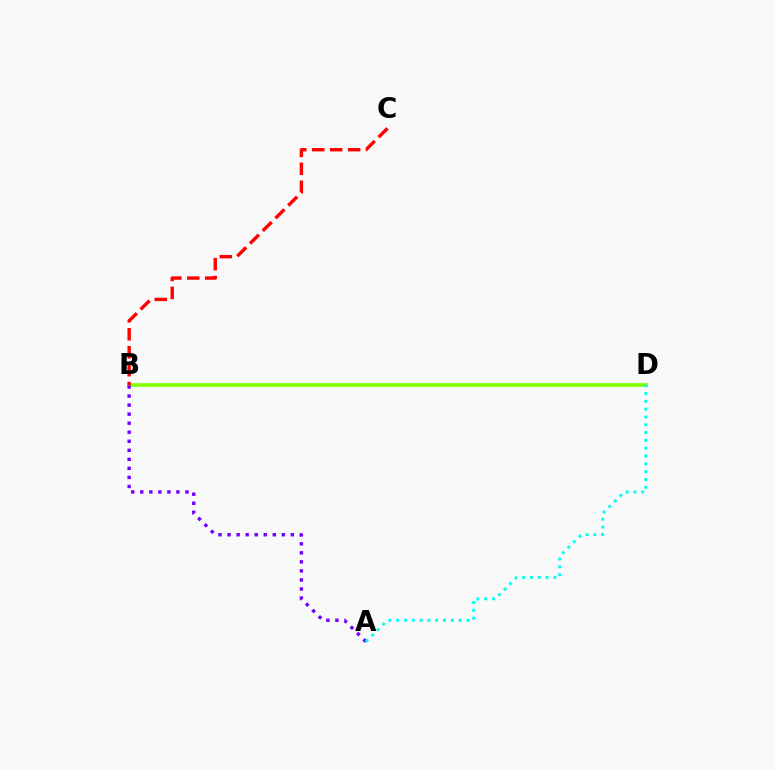{('B', 'D'): [{'color': '#84ff00', 'line_style': 'solid', 'thickness': 2.69}], ('A', 'B'): [{'color': '#7200ff', 'line_style': 'dotted', 'thickness': 2.46}], ('B', 'C'): [{'color': '#ff0000', 'line_style': 'dashed', 'thickness': 2.44}], ('A', 'D'): [{'color': '#00fff6', 'line_style': 'dotted', 'thickness': 2.12}]}